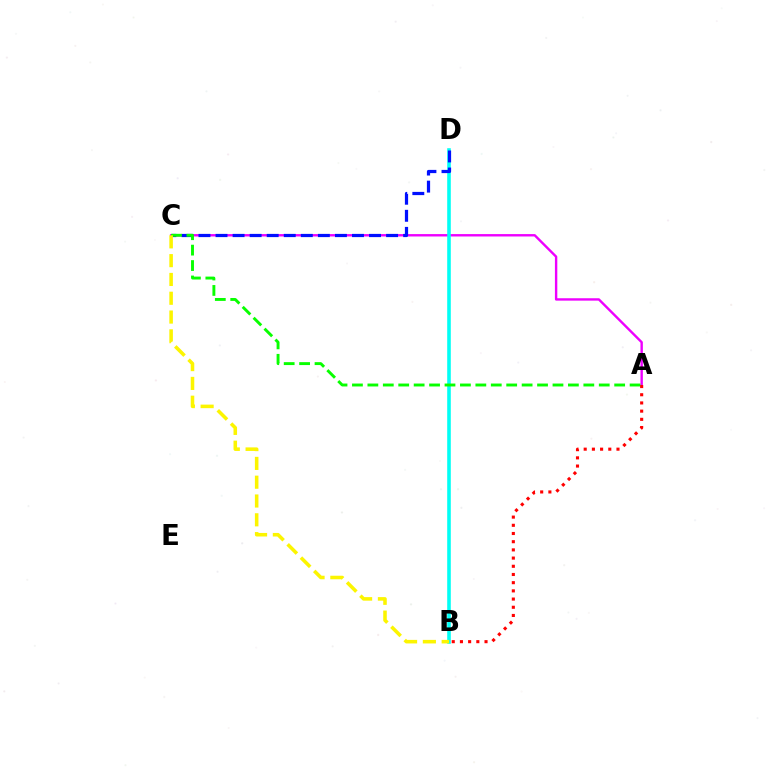{('A', 'C'): [{'color': '#ee00ff', 'line_style': 'solid', 'thickness': 1.72}, {'color': '#08ff00', 'line_style': 'dashed', 'thickness': 2.1}], ('B', 'D'): [{'color': '#00fff6', 'line_style': 'solid', 'thickness': 2.58}], ('C', 'D'): [{'color': '#0010ff', 'line_style': 'dashed', 'thickness': 2.32}], ('B', 'C'): [{'color': '#fcf500', 'line_style': 'dashed', 'thickness': 2.55}], ('A', 'B'): [{'color': '#ff0000', 'line_style': 'dotted', 'thickness': 2.23}]}